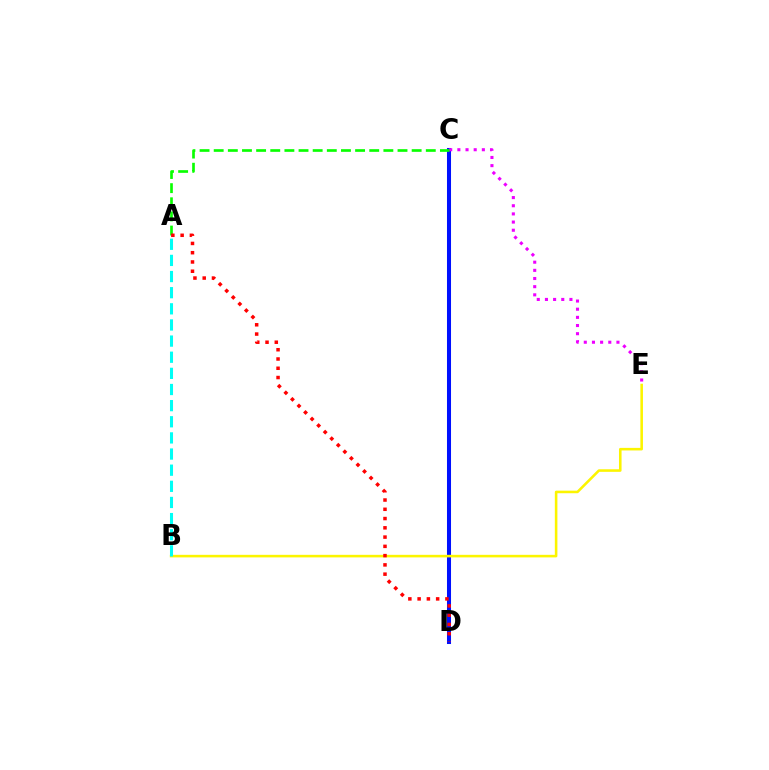{('C', 'D'): [{'color': '#0010ff', 'line_style': 'solid', 'thickness': 2.91}], ('B', 'E'): [{'color': '#fcf500', 'line_style': 'solid', 'thickness': 1.85}], ('C', 'E'): [{'color': '#ee00ff', 'line_style': 'dotted', 'thickness': 2.22}], ('A', 'C'): [{'color': '#08ff00', 'line_style': 'dashed', 'thickness': 1.92}], ('A', 'D'): [{'color': '#ff0000', 'line_style': 'dotted', 'thickness': 2.52}], ('A', 'B'): [{'color': '#00fff6', 'line_style': 'dashed', 'thickness': 2.19}]}